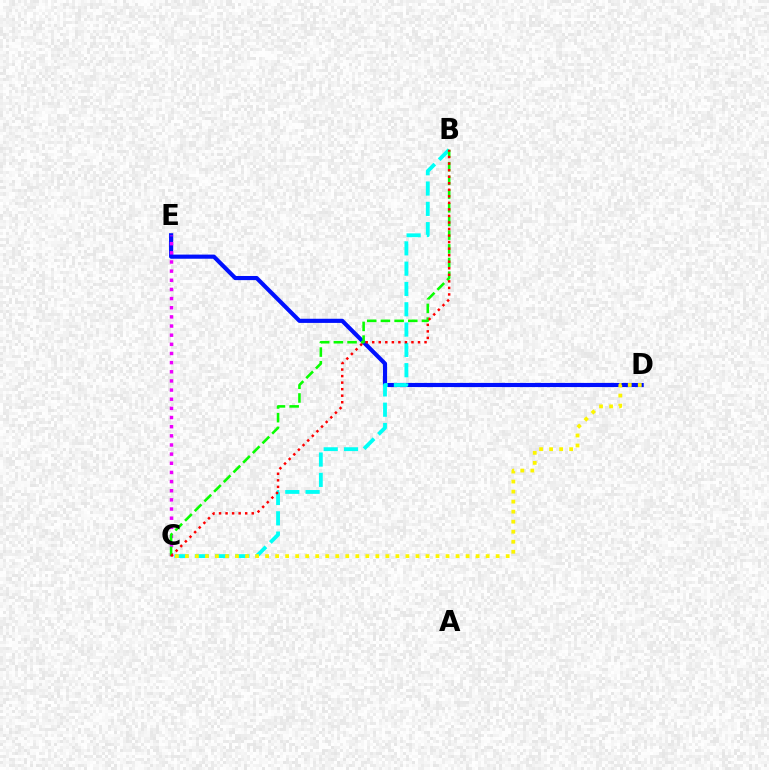{('D', 'E'): [{'color': '#0010ff', 'line_style': 'solid', 'thickness': 2.98}], ('B', 'C'): [{'color': '#00fff6', 'line_style': 'dashed', 'thickness': 2.76}, {'color': '#08ff00', 'line_style': 'dashed', 'thickness': 1.86}, {'color': '#ff0000', 'line_style': 'dotted', 'thickness': 1.78}], ('C', 'E'): [{'color': '#ee00ff', 'line_style': 'dotted', 'thickness': 2.49}], ('C', 'D'): [{'color': '#fcf500', 'line_style': 'dotted', 'thickness': 2.72}]}